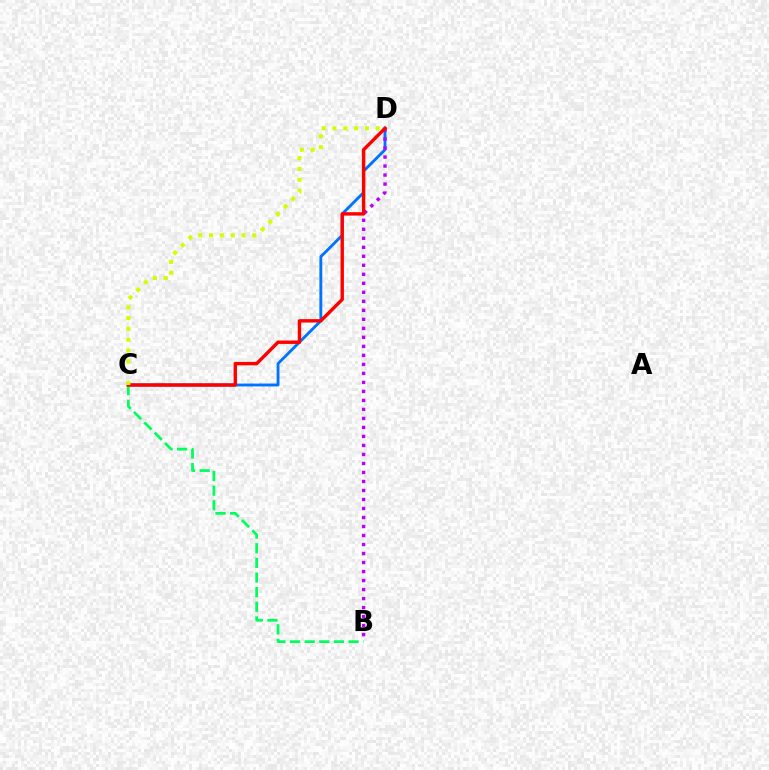{('C', 'D'): [{'color': '#0074ff', 'line_style': 'solid', 'thickness': 2.06}, {'color': '#ff0000', 'line_style': 'solid', 'thickness': 2.45}, {'color': '#d1ff00', 'line_style': 'dotted', 'thickness': 2.94}], ('B', 'D'): [{'color': '#b900ff', 'line_style': 'dotted', 'thickness': 2.45}], ('B', 'C'): [{'color': '#00ff5c', 'line_style': 'dashed', 'thickness': 1.99}]}